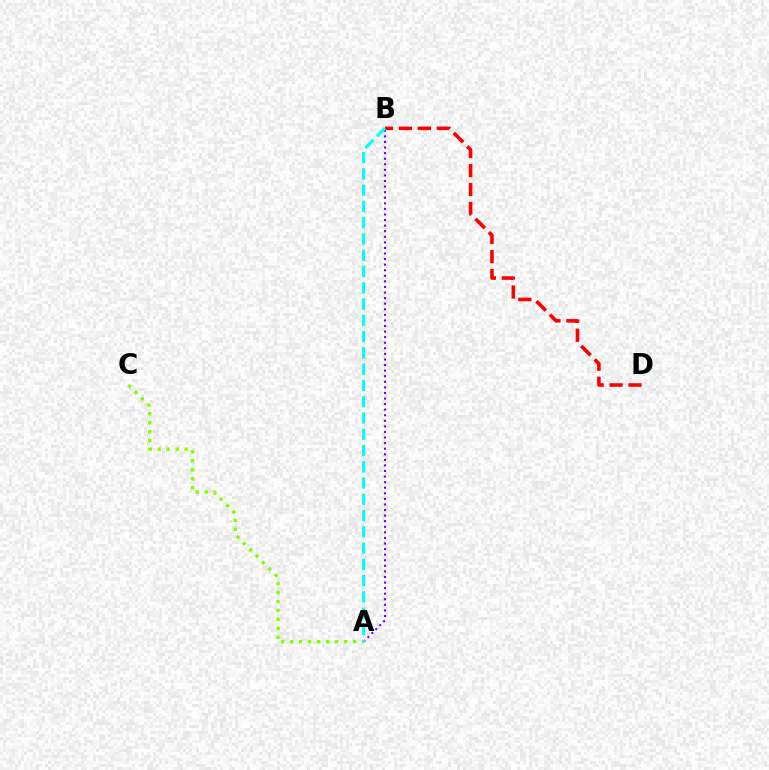{('A', 'B'): [{'color': '#7200ff', 'line_style': 'dotted', 'thickness': 1.52}, {'color': '#00fff6', 'line_style': 'dashed', 'thickness': 2.21}], ('B', 'D'): [{'color': '#ff0000', 'line_style': 'dashed', 'thickness': 2.58}], ('A', 'C'): [{'color': '#84ff00', 'line_style': 'dotted', 'thickness': 2.44}]}